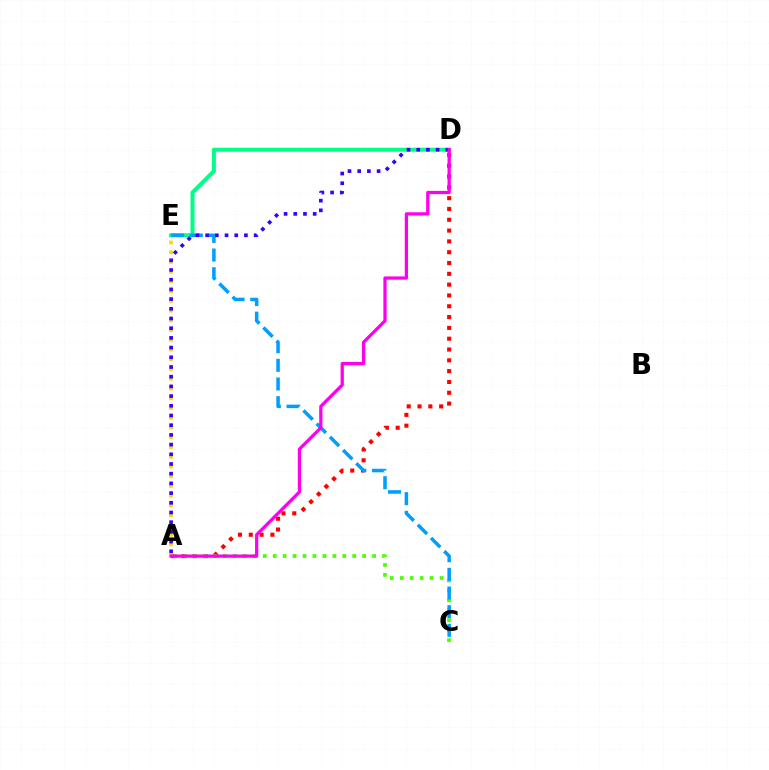{('D', 'E'): [{'color': '#00ff86', 'line_style': 'solid', 'thickness': 2.88}], ('A', 'D'): [{'color': '#ff0000', 'line_style': 'dotted', 'thickness': 2.94}, {'color': '#3700ff', 'line_style': 'dotted', 'thickness': 2.64}, {'color': '#ff00ed', 'line_style': 'solid', 'thickness': 2.35}], ('A', 'C'): [{'color': '#4fff00', 'line_style': 'dotted', 'thickness': 2.7}], ('C', 'E'): [{'color': '#009eff', 'line_style': 'dashed', 'thickness': 2.54}], ('A', 'E'): [{'color': '#ffd500', 'line_style': 'dotted', 'thickness': 2.65}]}